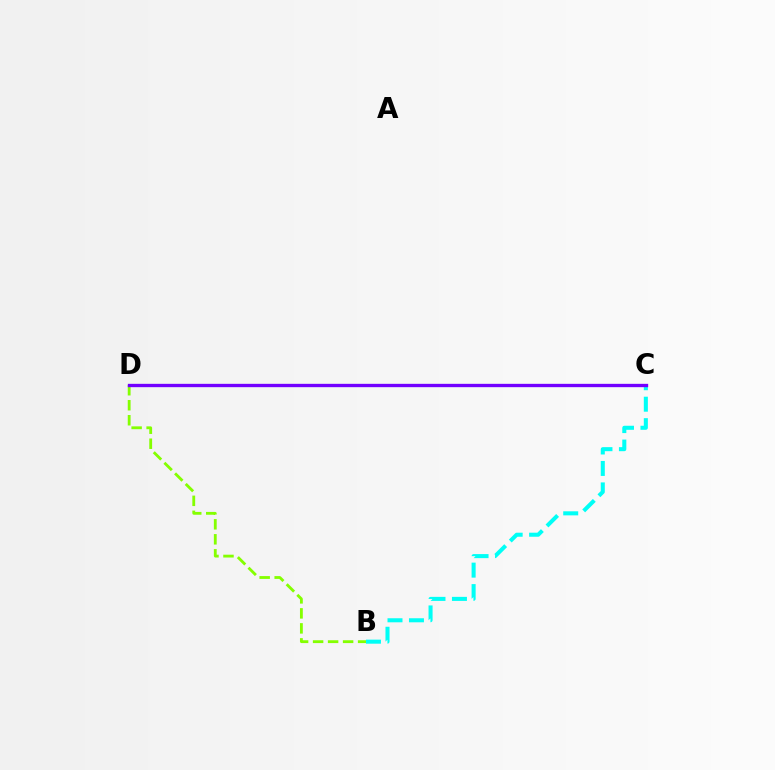{('B', 'C'): [{'color': '#00fff6', 'line_style': 'dashed', 'thickness': 2.92}], ('C', 'D'): [{'color': '#ff0000', 'line_style': 'dotted', 'thickness': 1.82}, {'color': '#7200ff', 'line_style': 'solid', 'thickness': 2.4}], ('B', 'D'): [{'color': '#84ff00', 'line_style': 'dashed', 'thickness': 2.04}]}